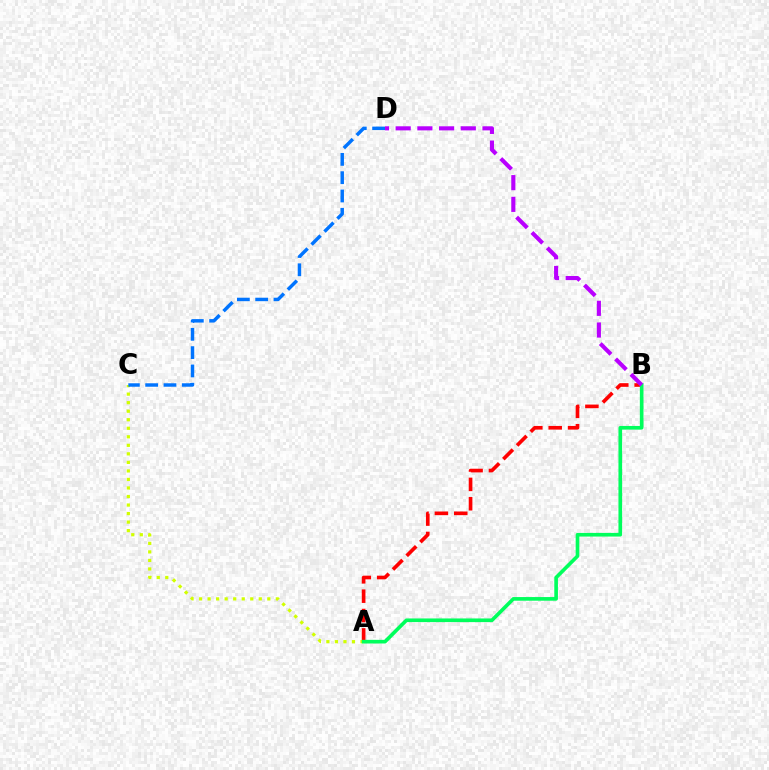{('A', 'B'): [{'color': '#ff0000', 'line_style': 'dashed', 'thickness': 2.63}, {'color': '#00ff5c', 'line_style': 'solid', 'thickness': 2.63}], ('A', 'C'): [{'color': '#d1ff00', 'line_style': 'dotted', 'thickness': 2.32}], ('C', 'D'): [{'color': '#0074ff', 'line_style': 'dashed', 'thickness': 2.49}], ('B', 'D'): [{'color': '#b900ff', 'line_style': 'dashed', 'thickness': 2.95}]}